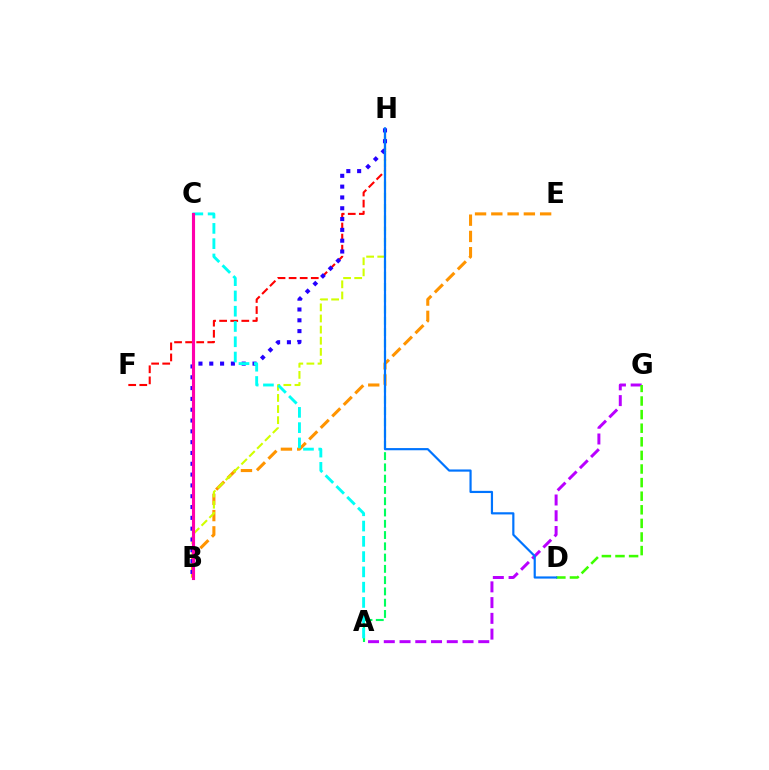{('F', 'H'): [{'color': '#ff0000', 'line_style': 'dashed', 'thickness': 1.51}], ('A', 'H'): [{'color': '#00ff5c', 'line_style': 'dashed', 'thickness': 1.53}], ('B', 'E'): [{'color': '#ff9400', 'line_style': 'dashed', 'thickness': 2.21}], ('B', 'H'): [{'color': '#d1ff00', 'line_style': 'dashed', 'thickness': 1.51}, {'color': '#2500ff', 'line_style': 'dotted', 'thickness': 2.94}], ('A', 'G'): [{'color': '#b900ff', 'line_style': 'dashed', 'thickness': 2.14}], ('D', 'G'): [{'color': '#3dff00', 'line_style': 'dashed', 'thickness': 1.85}], ('A', 'C'): [{'color': '#00fff6', 'line_style': 'dashed', 'thickness': 2.08}], ('D', 'H'): [{'color': '#0074ff', 'line_style': 'solid', 'thickness': 1.57}], ('B', 'C'): [{'color': '#ff00ac', 'line_style': 'solid', 'thickness': 2.25}]}